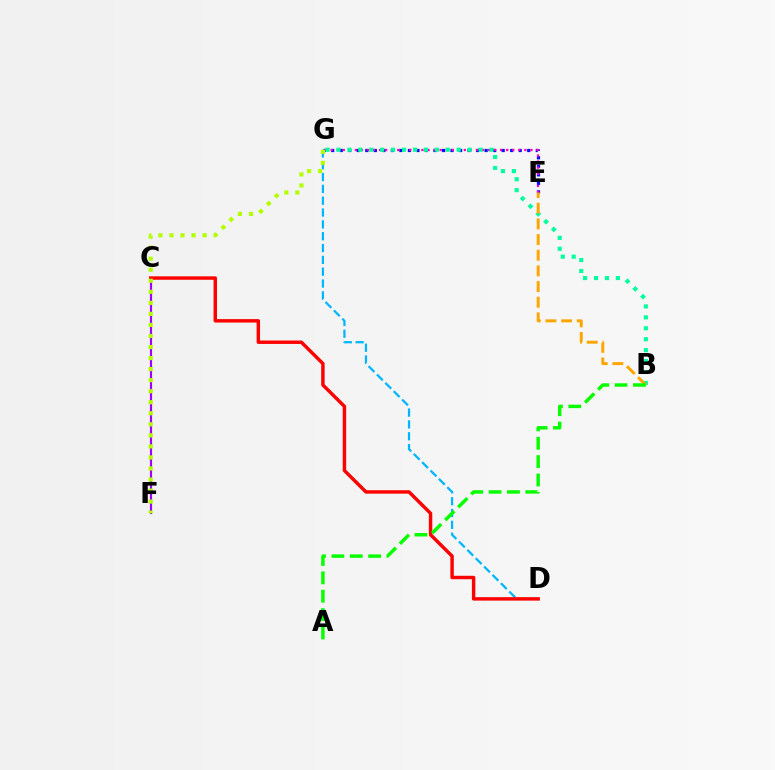{('E', 'G'): [{'color': '#0010ff', 'line_style': 'dotted', 'thickness': 2.32}, {'color': '#ff00bd', 'line_style': 'dotted', 'thickness': 1.64}], ('C', 'F'): [{'color': '#9b00ff', 'line_style': 'solid', 'thickness': 1.55}], ('D', 'G'): [{'color': '#00b5ff', 'line_style': 'dashed', 'thickness': 1.61}], ('B', 'G'): [{'color': '#00ff9d', 'line_style': 'dotted', 'thickness': 2.97}], ('B', 'E'): [{'color': '#ffa500', 'line_style': 'dashed', 'thickness': 2.13}], ('C', 'D'): [{'color': '#ff0000', 'line_style': 'solid', 'thickness': 2.47}], ('F', 'G'): [{'color': '#b3ff00', 'line_style': 'dotted', 'thickness': 3.0}], ('A', 'B'): [{'color': '#08ff00', 'line_style': 'dashed', 'thickness': 2.49}]}